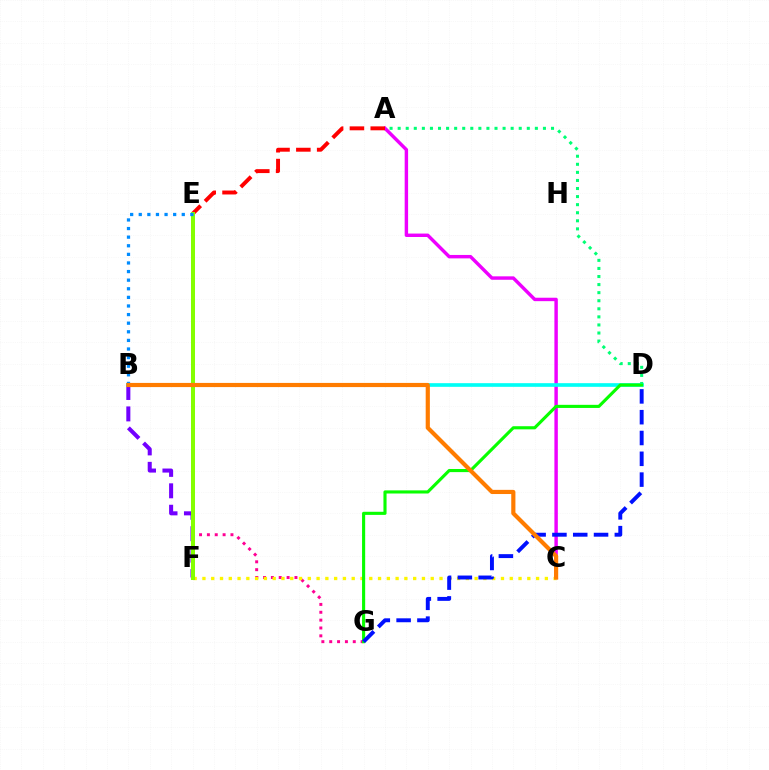{('E', 'G'): [{'color': '#ff0094', 'line_style': 'dotted', 'thickness': 2.13}], ('A', 'D'): [{'color': '#00ff74', 'line_style': 'dotted', 'thickness': 2.19}], ('B', 'F'): [{'color': '#7200ff', 'line_style': 'dashed', 'thickness': 2.91}], ('A', 'C'): [{'color': '#ee00ff', 'line_style': 'solid', 'thickness': 2.47}], ('C', 'F'): [{'color': '#fcf500', 'line_style': 'dotted', 'thickness': 2.39}], ('B', 'D'): [{'color': '#00fff6', 'line_style': 'solid', 'thickness': 2.64}], ('A', 'E'): [{'color': '#ff0000', 'line_style': 'dashed', 'thickness': 2.83}], ('D', 'G'): [{'color': '#08ff00', 'line_style': 'solid', 'thickness': 2.24}, {'color': '#0010ff', 'line_style': 'dashed', 'thickness': 2.83}], ('E', 'F'): [{'color': '#84ff00', 'line_style': 'solid', 'thickness': 2.89}], ('B', 'E'): [{'color': '#008cff', 'line_style': 'dotted', 'thickness': 2.34}], ('B', 'C'): [{'color': '#ff7c00', 'line_style': 'solid', 'thickness': 3.0}]}